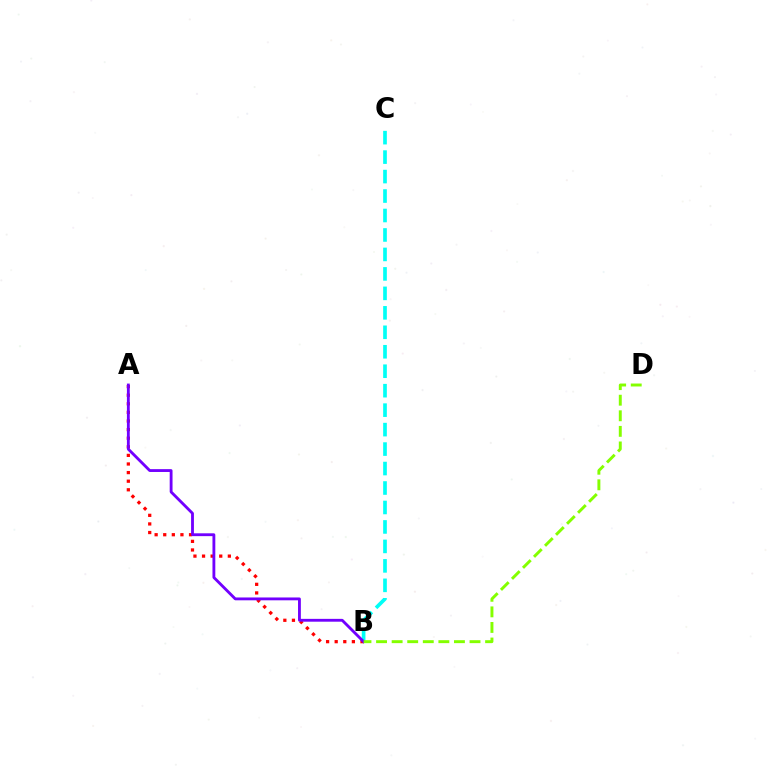{('B', 'C'): [{'color': '#00fff6', 'line_style': 'dashed', 'thickness': 2.64}], ('A', 'B'): [{'color': '#ff0000', 'line_style': 'dotted', 'thickness': 2.34}, {'color': '#7200ff', 'line_style': 'solid', 'thickness': 2.04}], ('B', 'D'): [{'color': '#84ff00', 'line_style': 'dashed', 'thickness': 2.12}]}